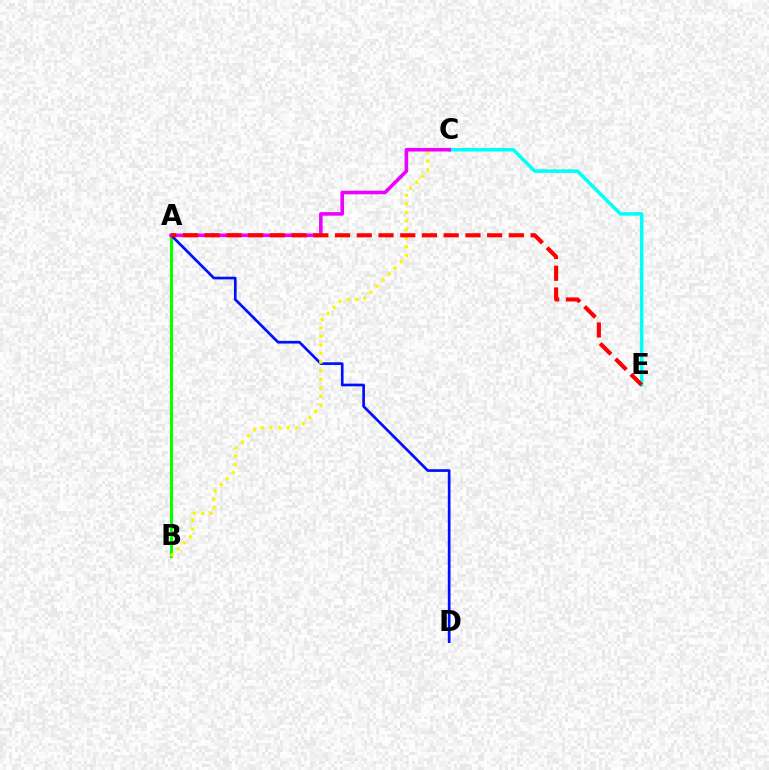{('C', 'E'): [{'color': '#00fff6', 'line_style': 'solid', 'thickness': 2.53}], ('A', 'B'): [{'color': '#08ff00', 'line_style': 'solid', 'thickness': 2.23}], ('A', 'D'): [{'color': '#0010ff', 'line_style': 'solid', 'thickness': 1.94}], ('B', 'C'): [{'color': '#fcf500', 'line_style': 'dotted', 'thickness': 2.33}], ('A', 'C'): [{'color': '#ee00ff', 'line_style': 'solid', 'thickness': 2.58}], ('A', 'E'): [{'color': '#ff0000', 'line_style': 'dashed', 'thickness': 2.95}]}